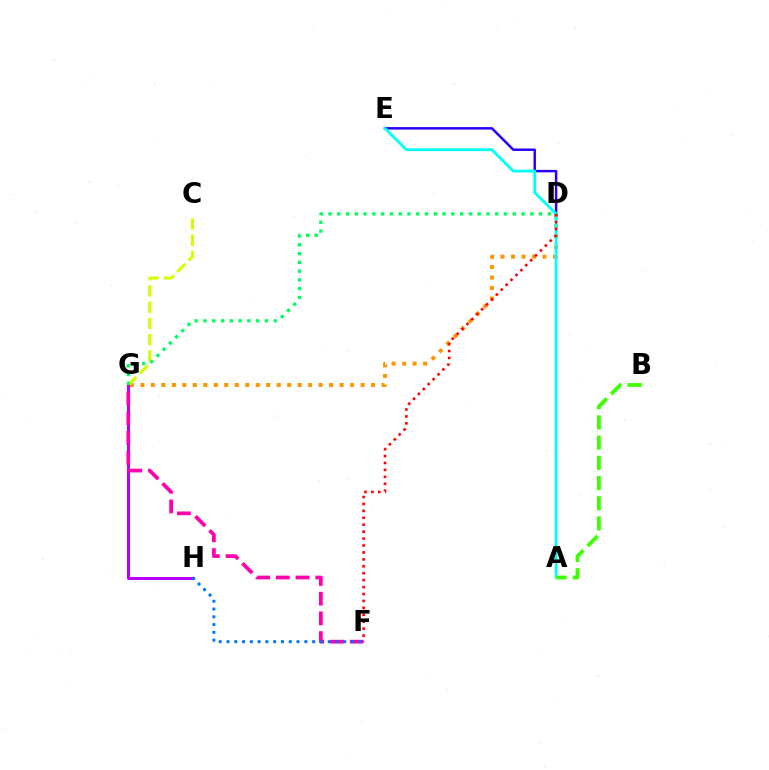{('D', 'G'): [{'color': '#ff9400', 'line_style': 'dotted', 'thickness': 2.85}, {'color': '#00ff5c', 'line_style': 'dotted', 'thickness': 2.38}], ('D', 'E'): [{'color': '#2500ff', 'line_style': 'solid', 'thickness': 1.78}], ('C', 'G'): [{'color': '#d1ff00', 'line_style': 'dashed', 'thickness': 2.2}], ('A', 'E'): [{'color': '#00fff6', 'line_style': 'solid', 'thickness': 2.0}], ('G', 'H'): [{'color': '#b900ff', 'line_style': 'solid', 'thickness': 2.16}], ('D', 'F'): [{'color': '#ff0000', 'line_style': 'dotted', 'thickness': 1.88}], ('F', 'G'): [{'color': '#ff00ac', 'line_style': 'dashed', 'thickness': 2.68}], ('F', 'H'): [{'color': '#0074ff', 'line_style': 'dotted', 'thickness': 2.12}], ('A', 'B'): [{'color': '#3dff00', 'line_style': 'dashed', 'thickness': 2.74}]}